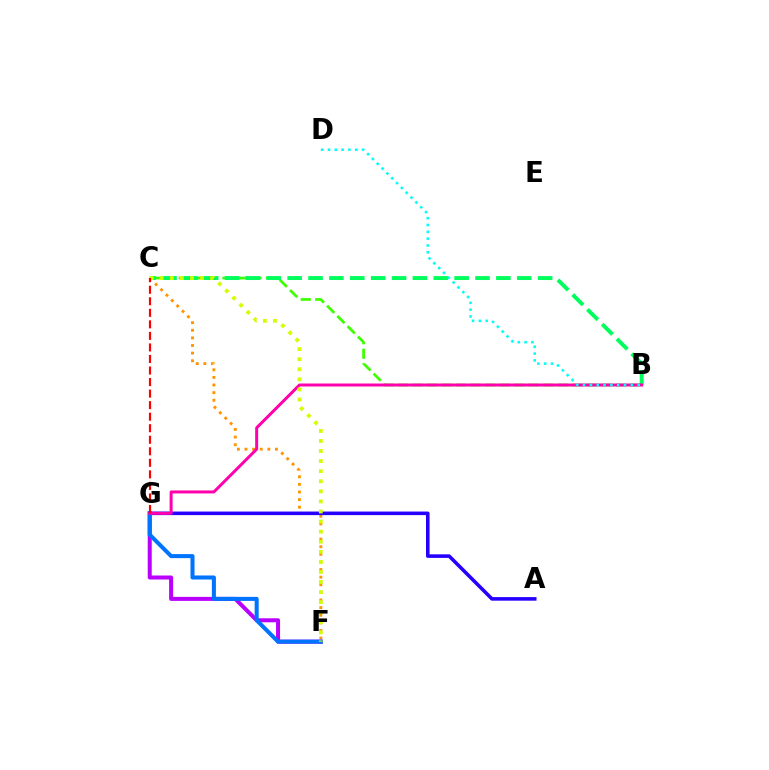{('B', 'C'): [{'color': '#3dff00', 'line_style': 'dashed', 'thickness': 1.97}, {'color': '#00ff5c', 'line_style': 'dashed', 'thickness': 2.84}], ('C', 'F'): [{'color': '#ff9400', 'line_style': 'dotted', 'thickness': 2.07}, {'color': '#d1ff00', 'line_style': 'dotted', 'thickness': 2.74}], ('A', 'G'): [{'color': '#2500ff', 'line_style': 'solid', 'thickness': 2.57}], ('F', 'G'): [{'color': '#b900ff', 'line_style': 'solid', 'thickness': 2.89}, {'color': '#0074ff', 'line_style': 'solid', 'thickness': 2.91}], ('B', 'G'): [{'color': '#ff00ac', 'line_style': 'solid', 'thickness': 2.15}], ('B', 'D'): [{'color': '#00fff6', 'line_style': 'dotted', 'thickness': 1.85}], ('C', 'G'): [{'color': '#ff0000', 'line_style': 'dashed', 'thickness': 1.57}]}